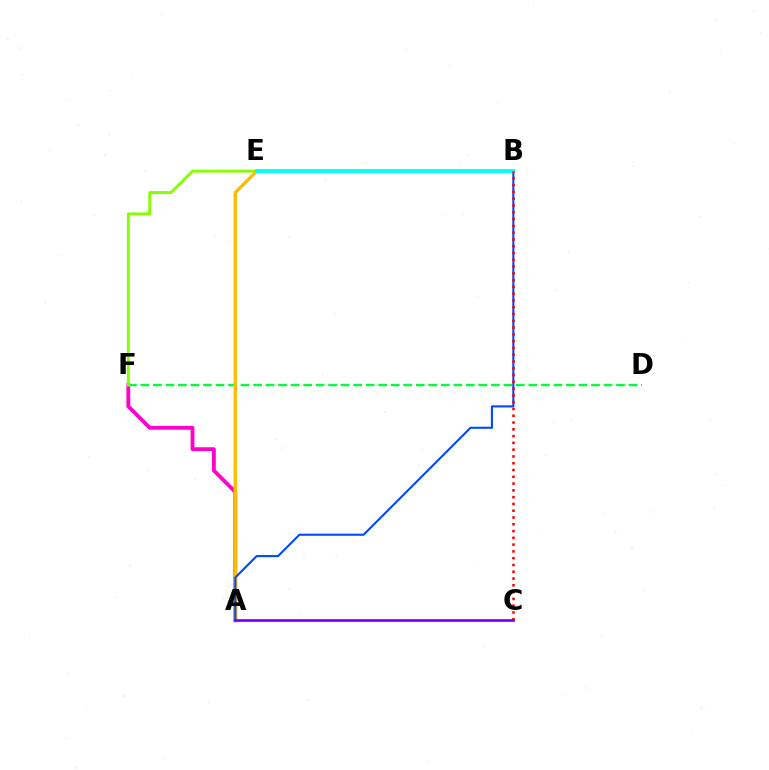{('A', 'F'): [{'color': '#ff00cf', 'line_style': 'solid', 'thickness': 2.75}], ('D', 'F'): [{'color': '#00ff39', 'line_style': 'dashed', 'thickness': 1.7}], ('E', 'F'): [{'color': '#84ff00', 'line_style': 'solid', 'thickness': 2.08}], ('A', 'E'): [{'color': '#ffbd00', 'line_style': 'solid', 'thickness': 2.39}], ('A', 'B'): [{'color': '#004bff', 'line_style': 'solid', 'thickness': 1.53}], ('B', 'E'): [{'color': '#00fff6', 'line_style': 'solid', 'thickness': 2.8}], ('B', 'C'): [{'color': '#ff0000', 'line_style': 'dotted', 'thickness': 1.84}], ('A', 'C'): [{'color': '#7200ff', 'line_style': 'solid', 'thickness': 1.93}]}